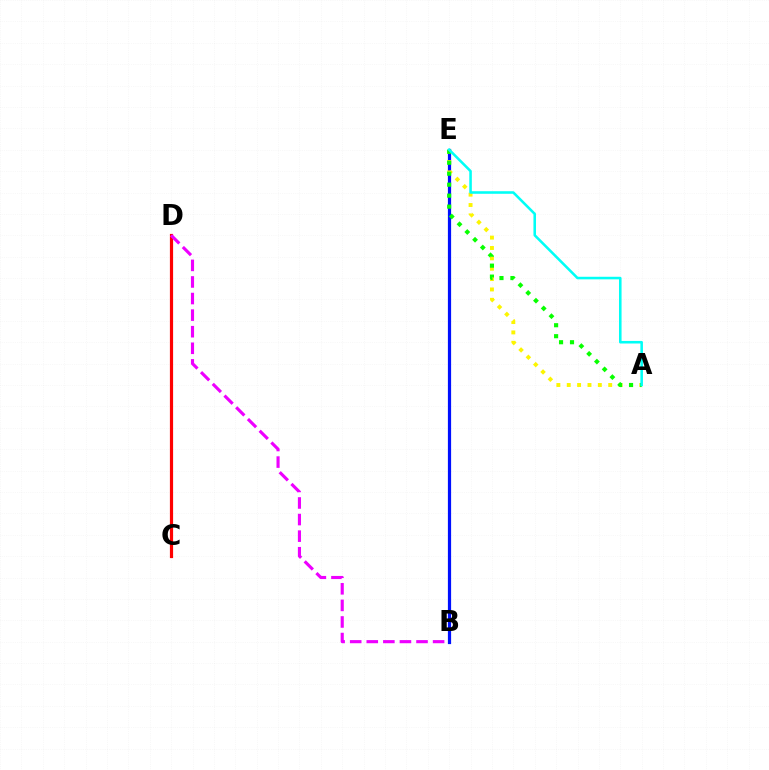{('B', 'E'): [{'color': '#0010ff', 'line_style': 'solid', 'thickness': 2.31}], ('A', 'E'): [{'color': '#fcf500', 'line_style': 'dotted', 'thickness': 2.82}, {'color': '#08ff00', 'line_style': 'dotted', 'thickness': 2.98}, {'color': '#00fff6', 'line_style': 'solid', 'thickness': 1.84}], ('C', 'D'): [{'color': '#ff0000', 'line_style': 'solid', 'thickness': 2.3}], ('B', 'D'): [{'color': '#ee00ff', 'line_style': 'dashed', 'thickness': 2.25}]}